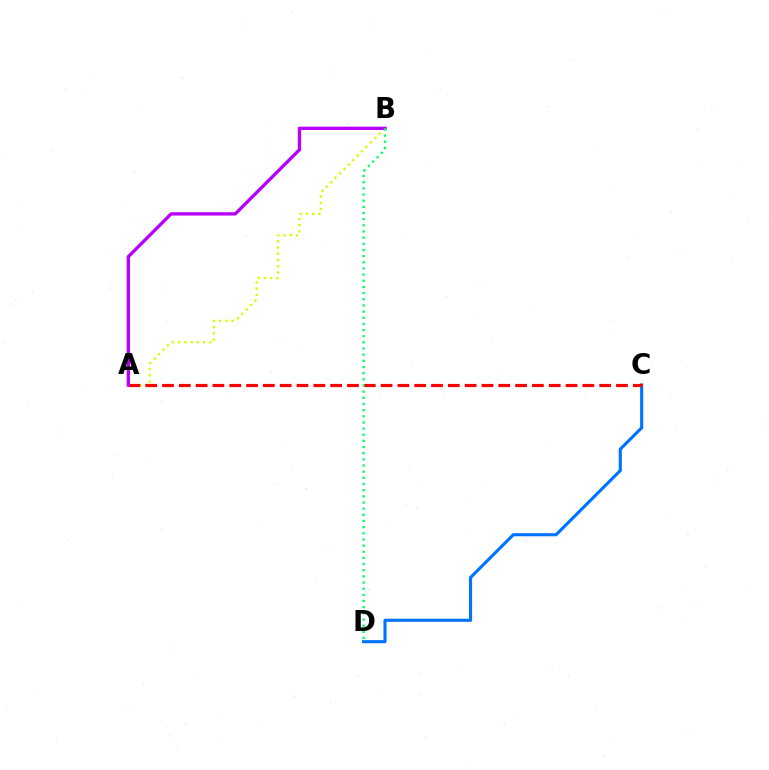{('C', 'D'): [{'color': '#0074ff', 'line_style': 'solid', 'thickness': 2.24}], ('A', 'B'): [{'color': '#d1ff00', 'line_style': 'dotted', 'thickness': 1.7}, {'color': '#b900ff', 'line_style': 'solid', 'thickness': 2.4}], ('A', 'C'): [{'color': '#ff0000', 'line_style': 'dashed', 'thickness': 2.28}], ('B', 'D'): [{'color': '#00ff5c', 'line_style': 'dotted', 'thickness': 1.67}]}